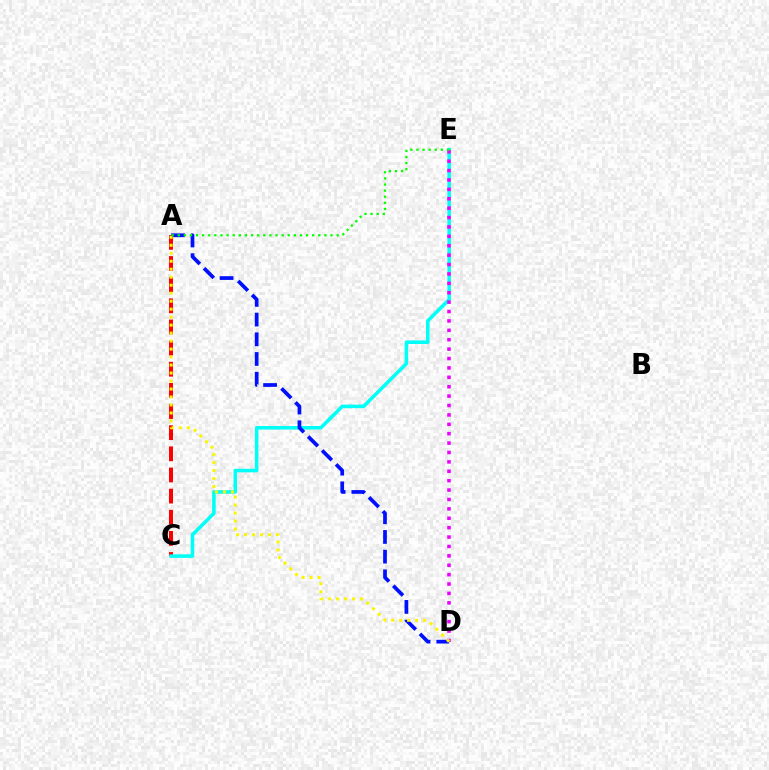{('A', 'C'): [{'color': '#ff0000', 'line_style': 'dashed', 'thickness': 2.87}], ('C', 'E'): [{'color': '#00fff6', 'line_style': 'solid', 'thickness': 2.55}], ('D', 'E'): [{'color': '#ee00ff', 'line_style': 'dotted', 'thickness': 2.55}], ('A', 'D'): [{'color': '#0010ff', 'line_style': 'dashed', 'thickness': 2.68}, {'color': '#fcf500', 'line_style': 'dotted', 'thickness': 2.17}], ('A', 'E'): [{'color': '#08ff00', 'line_style': 'dotted', 'thickness': 1.66}]}